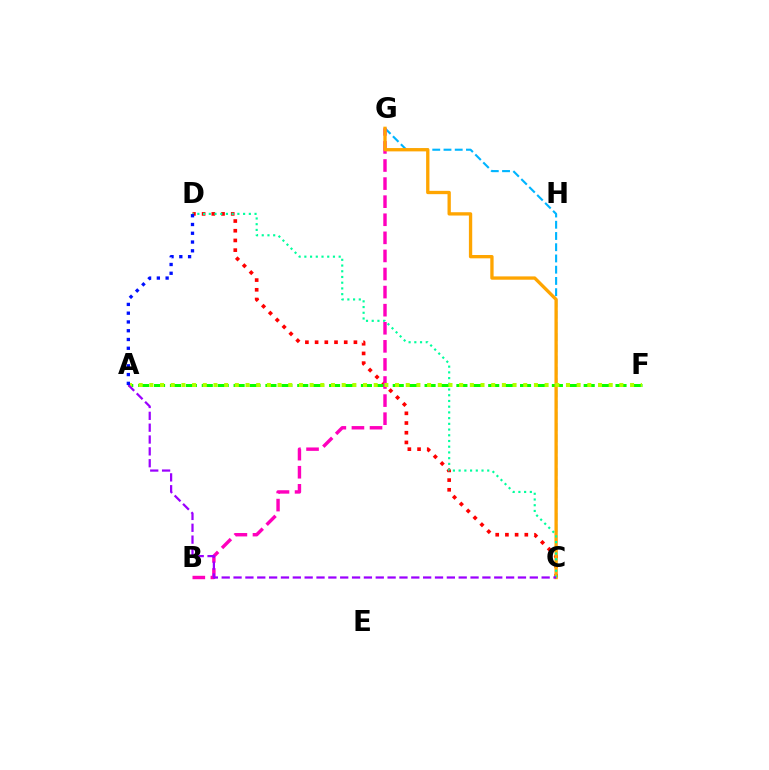{('C', 'D'): [{'color': '#ff0000', 'line_style': 'dotted', 'thickness': 2.64}, {'color': '#00ff9d', 'line_style': 'dotted', 'thickness': 1.55}], ('C', 'G'): [{'color': '#00b5ff', 'line_style': 'dashed', 'thickness': 1.53}, {'color': '#ffa500', 'line_style': 'solid', 'thickness': 2.39}], ('A', 'F'): [{'color': '#08ff00', 'line_style': 'dashed', 'thickness': 2.16}, {'color': '#b3ff00', 'line_style': 'dotted', 'thickness': 2.9}], ('B', 'G'): [{'color': '#ff00bd', 'line_style': 'dashed', 'thickness': 2.46}], ('A', 'C'): [{'color': '#9b00ff', 'line_style': 'dashed', 'thickness': 1.61}], ('A', 'D'): [{'color': '#0010ff', 'line_style': 'dotted', 'thickness': 2.38}]}